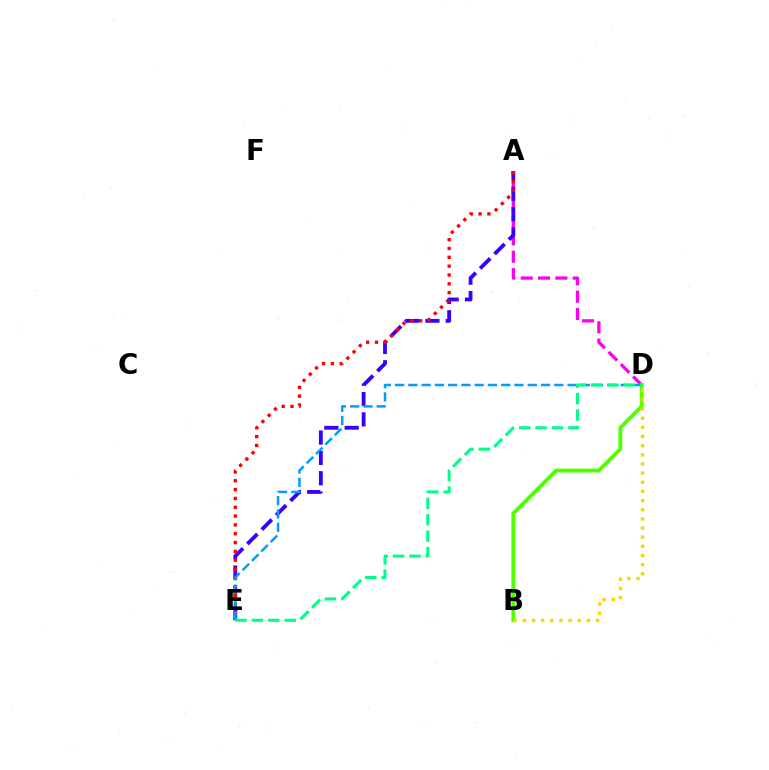{('A', 'D'): [{'color': '#ff00ed', 'line_style': 'dashed', 'thickness': 2.36}], ('A', 'E'): [{'color': '#3700ff', 'line_style': 'dashed', 'thickness': 2.76}, {'color': '#ff0000', 'line_style': 'dotted', 'thickness': 2.4}], ('B', 'D'): [{'color': '#4fff00', 'line_style': 'solid', 'thickness': 2.78}, {'color': '#ffd500', 'line_style': 'dotted', 'thickness': 2.49}], ('D', 'E'): [{'color': '#009eff', 'line_style': 'dashed', 'thickness': 1.8}, {'color': '#00ff86', 'line_style': 'dashed', 'thickness': 2.23}]}